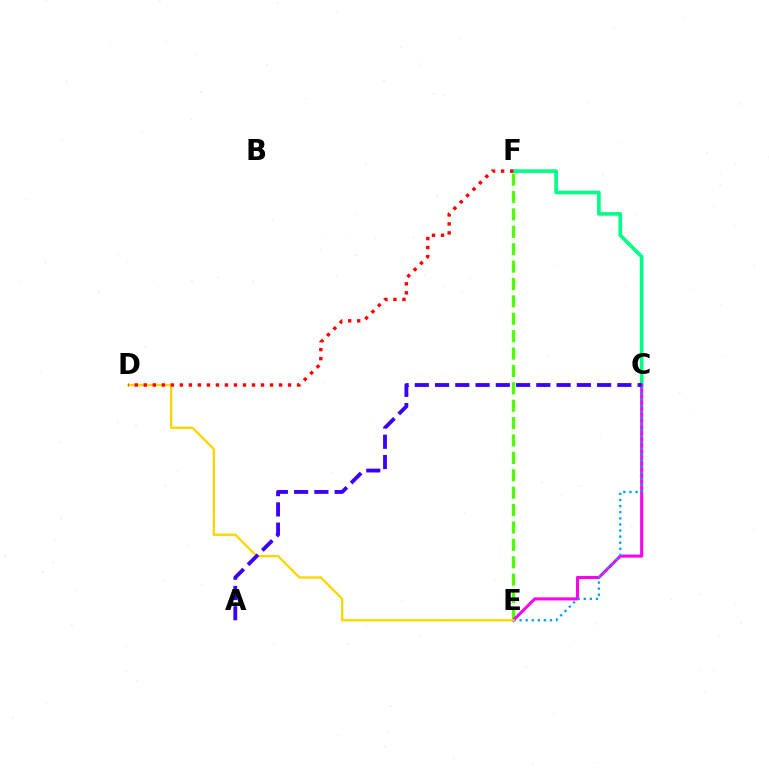{('C', 'F'): [{'color': '#00ff86', 'line_style': 'solid', 'thickness': 2.63}], ('E', 'F'): [{'color': '#4fff00', 'line_style': 'dashed', 'thickness': 2.36}], ('C', 'E'): [{'color': '#ff00ed', 'line_style': 'solid', 'thickness': 2.2}, {'color': '#009eff', 'line_style': 'dotted', 'thickness': 1.65}], ('D', 'E'): [{'color': '#ffd500', 'line_style': 'solid', 'thickness': 1.68}], ('D', 'F'): [{'color': '#ff0000', 'line_style': 'dotted', 'thickness': 2.45}], ('A', 'C'): [{'color': '#3700ff', 'line_style': 'dashed', 'thickness': 2.75}]}